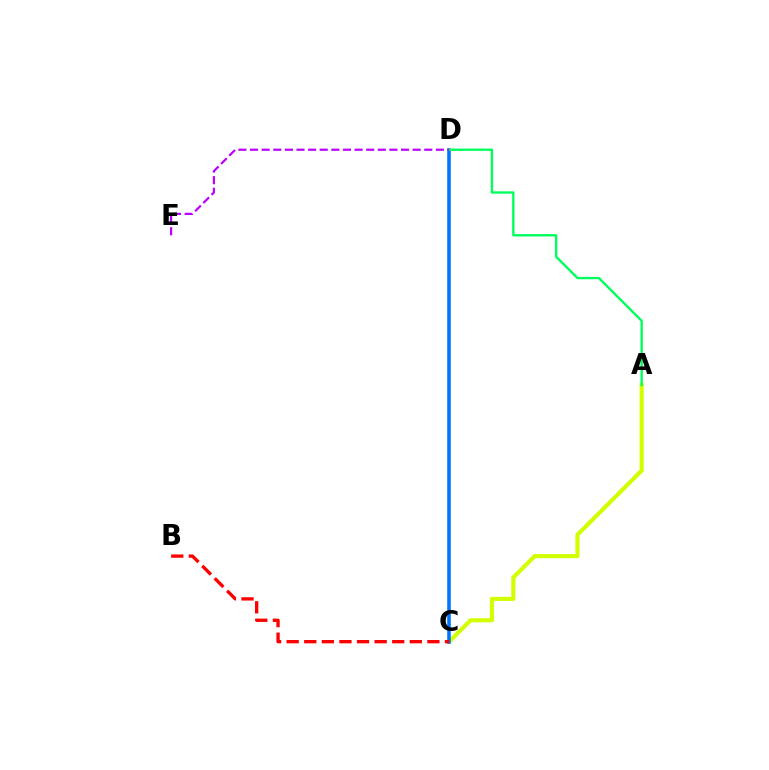{('A', 'C'): [{'color': '#d1ff00', 'line_style': 'solid', 'thickness': 2.97}], ('C', 'D'): [{'color': '#0074ff', 'line_style': 'solid', 'thickness': 2.57}], ('B', 'C'): [{'color': '#ff0000', 'line_style': 'dashed', 'thickness': 2.39}], ('A', 'D'): [{'color': '#00ff5c', 'line_style': 'solid', 'thickness': 1.7}], ('D', 'E'): [{'color': '#b900ff', 'line_style': 'dashed', 'thickness': 1.58}]}